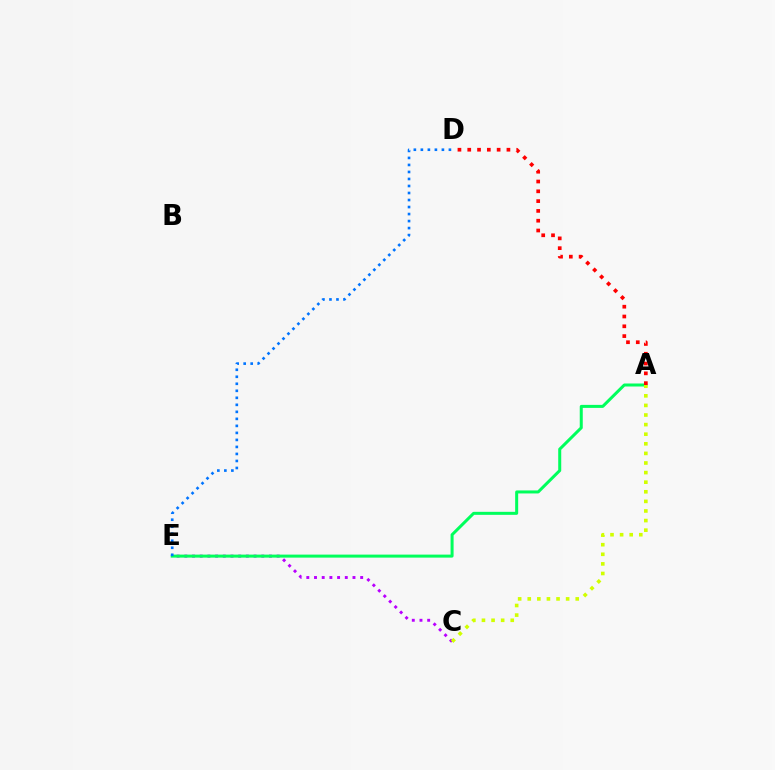{('C', 'E'): [{'color': '#b900ff', 'line_style': 'dotted', 'thickness': 2.09}], ('A', 'E'): [{'color': '#00ff5c', 'line_style': 'solid', 'thickness': 2.17}], ('D', 'E'): [{'color': '#0074ff', 'line_style': 'dotted', 'thickness': 1.91}], ('A', 'D'): [{'color': '#ff0000', 'line_style': 'dotted', 'thickness': 2.66}], ('A', 'C'): [{'color': '#d1ff00', 'line_style': 'dotted', 'thickness': 2.61}]}